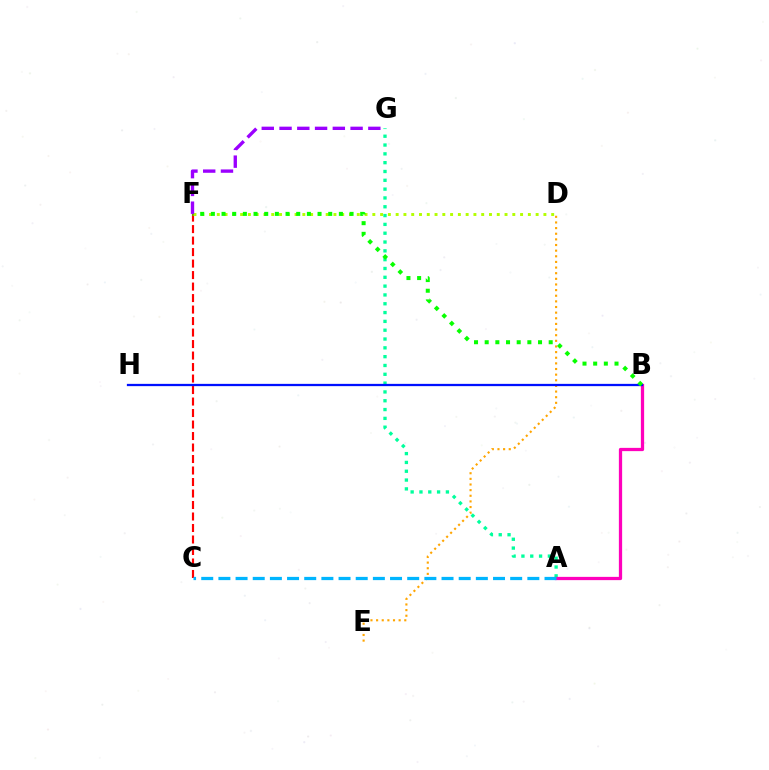{('A', 'G'): [{'color': '#00ff9d', 'line_style': 'dotted', 'thickness': 2.4}], ('D', 'E'): [{'color': '#ffa500', 'line_style': 'dotted', 'thickness': 1.53}], ('A', 'B'): [{'color': '#ff00bd', 'line_style': 'solid', 'thickness': 2.35}], ('C', 'F'): [{'color': '#ff0000', 'line_style': 'dashed', 'thickness': 1.56}], ('B', 'H'): [{'color': '#0010ff', 'line_style': 'solid', 'thickness': 1.64}], ('D', 'F'): [{'color': '#b3ff00', 'line_style': 'dotted', 'thickness': 2.11}], ('A', 'C'): [{'color': '#00b5ff', 'line_style': 'dashed', 'thickness': 2.33}], ('B', 'F'): [{'color': '#08ff00', 'line_style': 'dotted', 'thickness': 2.9}], ('F', 'G'): [{'color': '#9b00ff', 'line_style': 'dashed', 'thickness': 2.41}]}